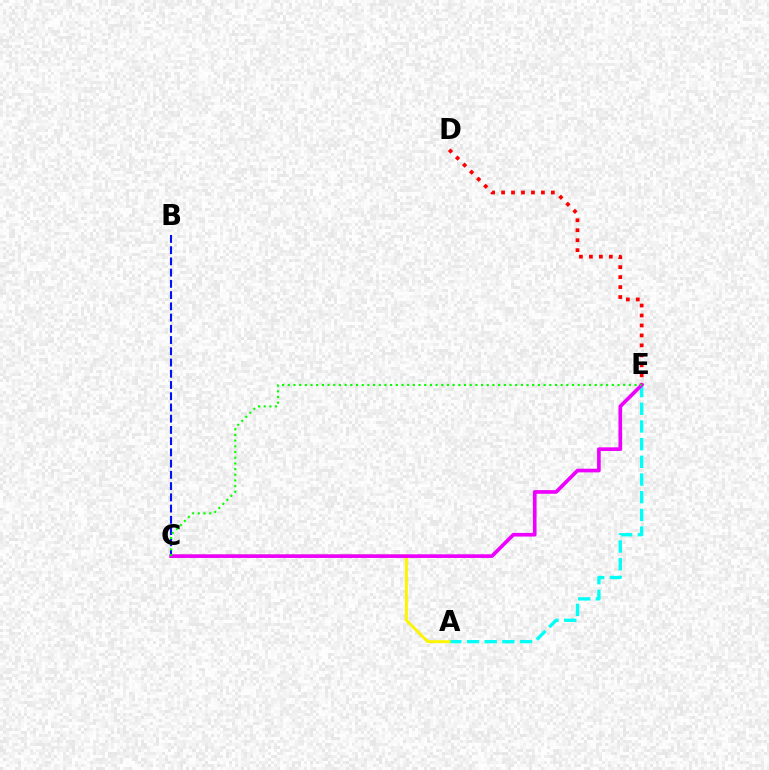{('A', 'E'): [{'color': '#00fff6', 'line_style': 'dashed', 'thickness': 2.4}], ('A', 'C'): [{'color': '#fcf500', 'line_style': 'solid', 'thickness': 2.1}], ('B', 'C'): [{'color': '#0010ff', 'line_style': 'dashed', 'thickness': 1.53}], ('D', 'E'): [{'color': '#ff0000', 'line_style': 'dotted', 'thickness': 2.71}], ('C', 'E'): [{'color': '#ee00ff', 'line_style': 'solid', 'thickness': 2.63}, {'color': '#08ff00', 'line_style': 'dotted', 'thickness': 1.54}]}